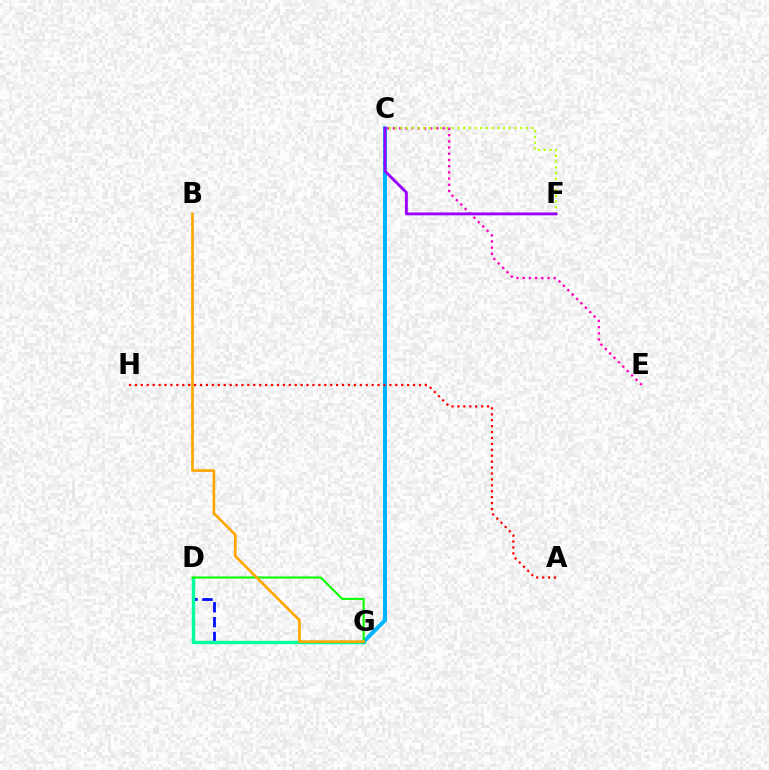{('C', 'E'): [{'color': '#ff00bd', 'line_style': 'dotted', 'thickness': 1.68}], ('D', 'G'): [{'color': '#0010ff', 'line_style': 'dashed', 'thickness': 2.02}, {'color': '#00ff9d', 'line_style': 'solid', 'thickness': 2.47}, {'color': '#08ff00', 'line_style': 'solid', 'thickness': 1.52}], ('C', 'G'): [{'color': '#00b5ff', 'line_style': 'solid', 'thickness': 2.88}], ('C', 'F'): [{'color': '#b3ff00', 'line_style': 'dotted', 'thickness': 1.55}, {'color': '#9b00ff', 'line_style': 'solid', 'thickness': 2.05}], ('A', 'H'): [{'color': '#ff0000', 'line_style': 'dotted', 'thickness': 1.61}], ('B', 'G'): [{'color': '#ffa500', 'line_style': 'solid', 'thickness': 1.91}]}